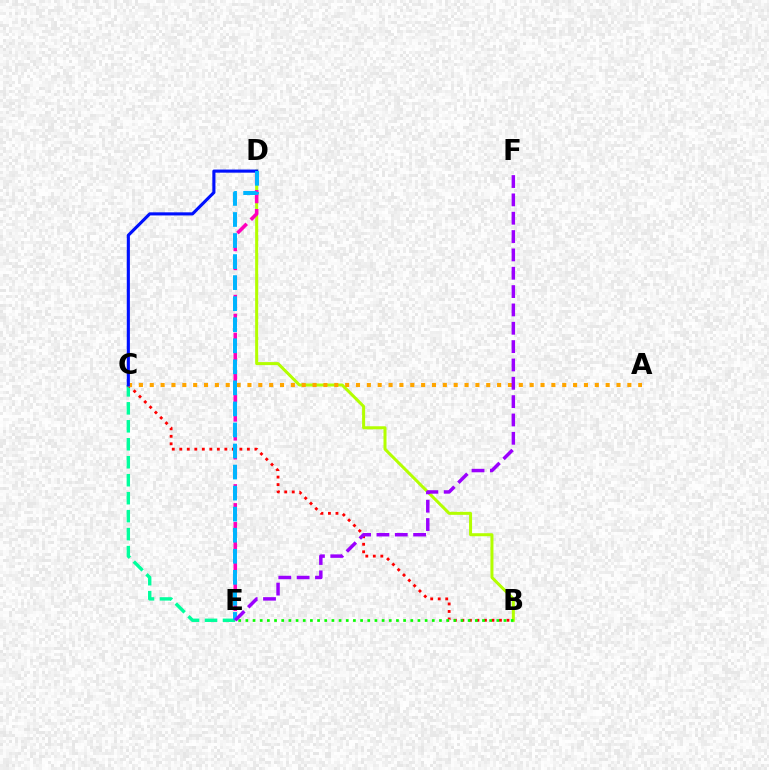{('C', 'E'): [{'color': '#00ff9d', 'line_style': 'dashed', 'thickness': 2.44}], ('B', 'D'): [{'color': '#b3ff00', 'line_style': 'solid', 'thickness': 2.17}], ('B', 'C'): [{'color': '#ff0000', 'line_style': 'dotted', 'thickness': 2.04}], ('A', 'C'): [{'color': '#ffa500', 'line_style': 'dotted', 'thickness': 2.95}], ('B', 'E'): [{'color': '#08ff00', 'line_style': 'dotted', 'thickness': 1.95}], ('D', 'E'): [{'color': '#ff00bd', 'line_style': 'dashed', 'thickness': 2.57}, {'color': '#00b5ff', 'line_style': 'dashed', 'thickness': 2.86}], ('C', 'D'): [{'color': '#0010ff', 'line_style': 'solid', 'thickness': 2.24}], ('E', 'F'): [{'color': '#9b00ff', 'line_style': 'dashed', 'thickness': 2.49}]}